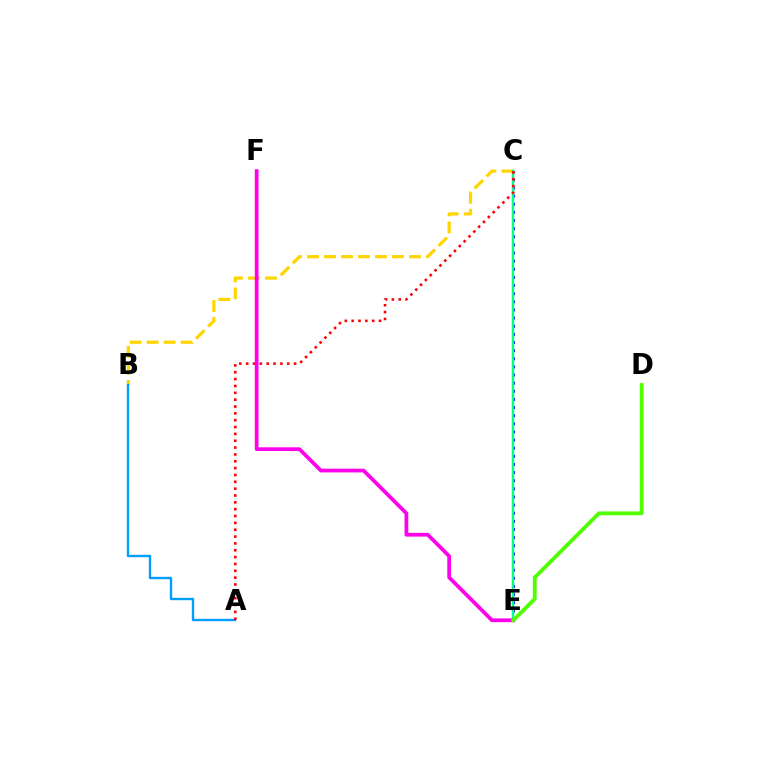{('C', 'E'): [{'color': '#3700ff', 'line_style': 'dotted', 'thickness': 2.21}, {'color': '#00ff86', 'line_style': 'solid', 'thickness': 1.76}], ('B', 'C'): [{'color': '#ffd500', 'line_style': 'dashed', 'thickness': 2.31}], ('A', 'B'): [{'color': '#009eff', 'line_style': 'solid', 'thickness': 1.72}], ('A', 'C'): [{'color': '#ff0000', 'line_style': 'dotted', 'thickness': 1.86}], ('E', 'F'): [{'color': '#ff00ed', 'line_style': 'solid', 'thickness': 2.7}], ('D', 'E'): [{'color': '#4fff00', 'line_style': 'solid', 'thickness': 2.73}]}